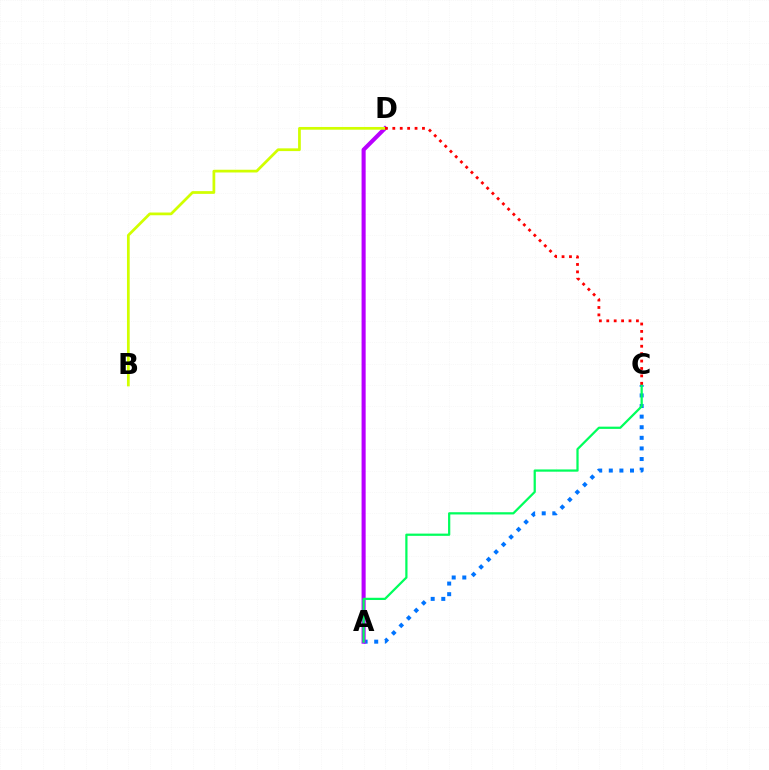{('A', 'C'): [{'color': '#0074ff', 'line_style': 'dotted', 'thickness': 2.88}, {'color': '#00ff5c', 'line_style': 'solid', 'thickness': 1.61}], ('A', 'D'): [{'color': '#b900ff', 'line_style': 'solid', 'thickness': 2.94}], ('B', 'D'): [{'color': '#d1ff00', 'line_style': 'solid', 'thickness': 1.97}], ('C', 'D'): [{'color': '#ff0000', 'line_style': 'dotted', 'thickness': 2.01}]}